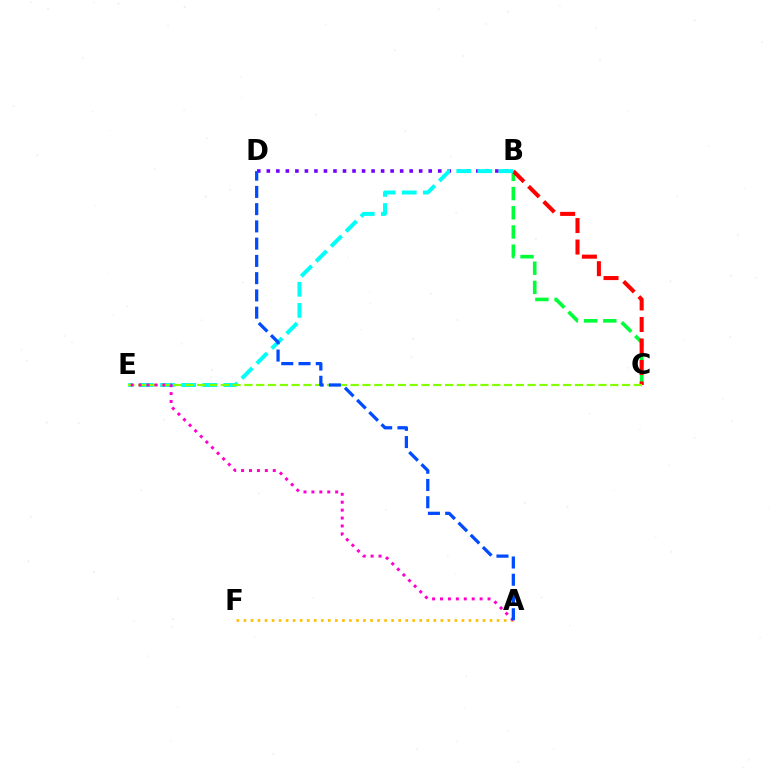{('B', 'C'): [{'color': '#00ff39', 'line_style': 'dashed', 'thickness': 2.61}, {'color': '#ff0000', 'line_style': 'dashed', 'thickness': 2.92}], ('A', 'F'): [{'color': '#ffbd00', 'line_style': 'dotted', 'thickness': 1.91}], ('B', 'D'): [{'color': '#7200ff', 'line_style': 'dotted', 'thickness': 2.59}], ('B', 'E'): [{'color': '#00fff6', 'line_style': 'dashed', 'thickness': 2.87}], ('C', 'E'): [{'color': '#84ff00', 'line_style': 'dashed', 'thickness': 1.6}], ('A', 'E'): [{'color': '#ff00cf', 'line_style': 'dotted', 'thickness': 2.15}], ('A', 'D'): [{'color': '#004bff', 'line_style': 'dashed', 'thickness': 2.34}]}